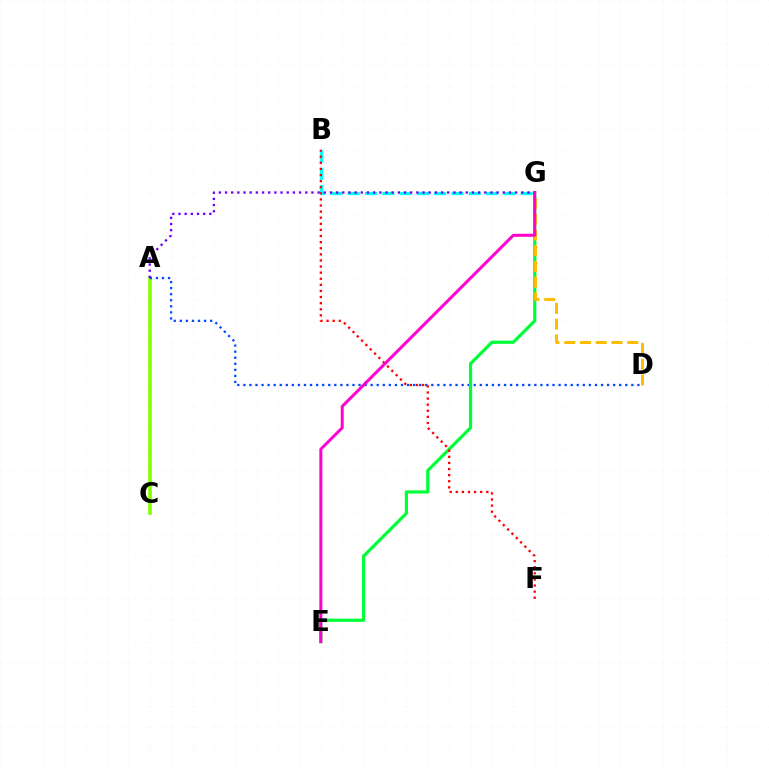{('B', 'G'): [{'color': '#00fff6', 'line_style': 'dashed', 'thickness': 2.35}], ('A', 'C'): [{'color': '#84ff00', 'line_style': 'solid', 'thickness': 2.62}], ('A', 'D'): [{'color': '#004bff', 'line_style': 'dotted', 'thickness': 1.65}], ('E', 'G'): [{'color': '#00ff39', 'line_style': 'solid', 'thickness': 2.3}, {'color': '#ff00cf', 'line_style': 'solid', 'thickness': 2.14}], ('D', 'G'): [{'color': '#ffbd00', 'line_style': 'dashed', 'thickness': 2.14}], ('A', 'G'): [{'color': '#7200ff', 'line_style': 'dotted', 'thickness': 1.68}], ('B', 'F'): [{'color': '#ff0000', 'line_style': 'dotted', 'thickness': 1.66}]}